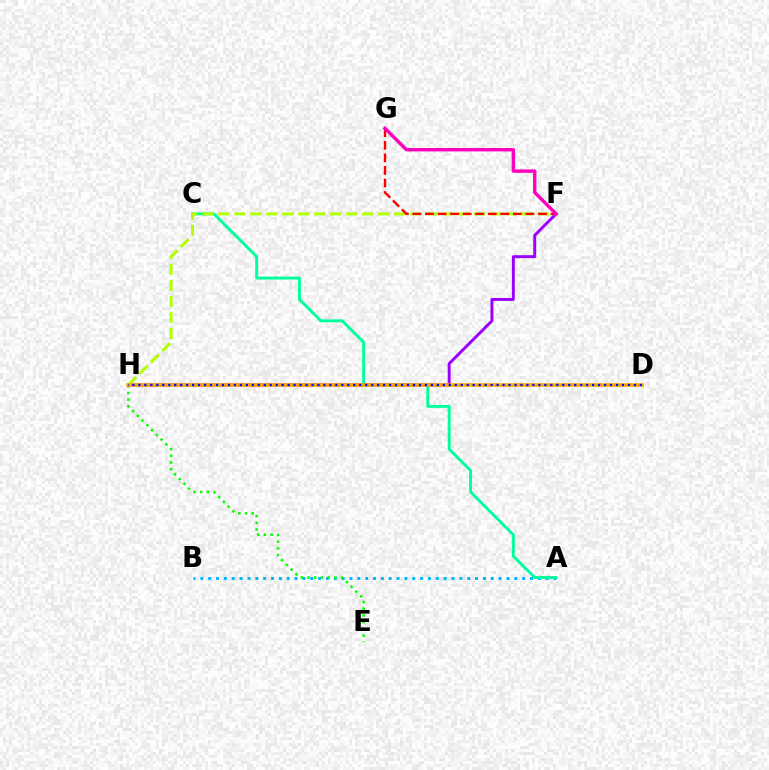{('A', 'B'): [{'color': '#00b5ff', 'line_style': 'dotted', 'thickness': 2.13}], ('A', 'C'): [{'color': '#00ff9d', 'line_style': 'solid', 'thickness': 2.08}], ('F', 'H'): [{'color': '#9b00ff', 'line_style': 'solid', 'thickness': 2.11}, {'color': '#b3ff00', 'line_style': 'dashed', 'thickness': 2.17}], ('E', 'H'): [{'color': '#08ff00', 'line_style': 'dotted', 'thickness': 1.82}], ('D', 'H'): [{'color': '#ffa500', 'line_style': 'solid', 'thickness': 2.55}, {'color': '#0010ff', 'line_style': 'dotted', 'thickness': 1.62}], ('F', 'G'): [{'color': '#ff0000', 'line_style': 'dashed', 'thickness': 1.71}, {'color': '#ff00bd', 'line_style': 'solid', 'thickness': 2.45}]}